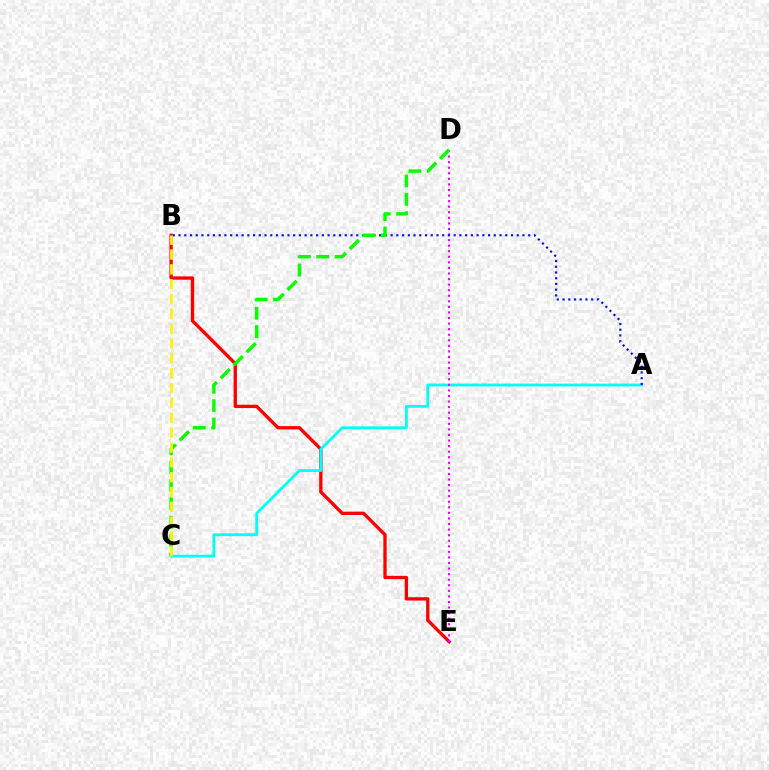{('B', 'E'): [{'color': '#ff0000', 'line_style': 'solid', 'thickness': 2.4}], ('A', 'C'): [{'color': '#00fff6', 'line_style': 'solid', 'thickness': 2.02}], ('D', 'E'): [{'color': '#ee00ff', 'line_style': 'dotted', 'thickness': 1.51}], ('A', 'B'): [{'color': '#0010ff', 'line_style': 'dotted', 'thickness': 1.56}], ('C', 'D'): [{'color': '#08ff00', 'line_style': 'dashed', 'thickness': 2.49}], ('B', 'C'): [{'color': '#fcf500', 'line_style': 'dashed', 'thickness': 2.02}]}